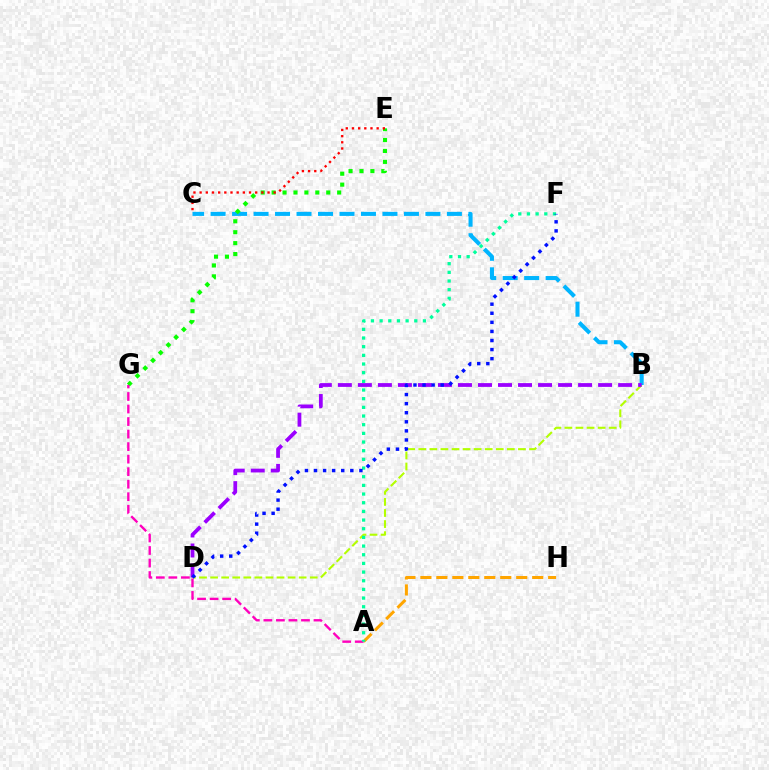{('A', 'H'): [{'color': '#ffa500', 'line_style': 'dashed', 'thickness': 2.17}], ('B', 'D'): [{'color': '#b3ff00', 'line_style': 'dashed', 'thickness': 1.5}, {'color': '#9b00ff', 'line_style': 'dashed', 'thickness': 2.72}], ('B', 'C'): [{'color': '#00b5ff', 'line_style': 'dashed', 'thickness': 2.92}], ('E', 'G'): [{'color': '#08ff00', 'line_style': 'dotted', 'thickness': 2.97}], ('A', 'G'): [{'color': '#ff00bd', 'line_style': 'dashed', 'thickness': 1.7}], ('A', 'F'): [{'color': '#00ff9d', 'line_style': 'dotted', 'thickness': 2.36}], ('C', 'E'): [{'color': '#ff0000', 'line_style': 'dotted', 'thickness': 1.68}], ('D', 'F'): [{'color': '#0010ff', 'line_style': 'dotted', 'thickness': 2.47}]}